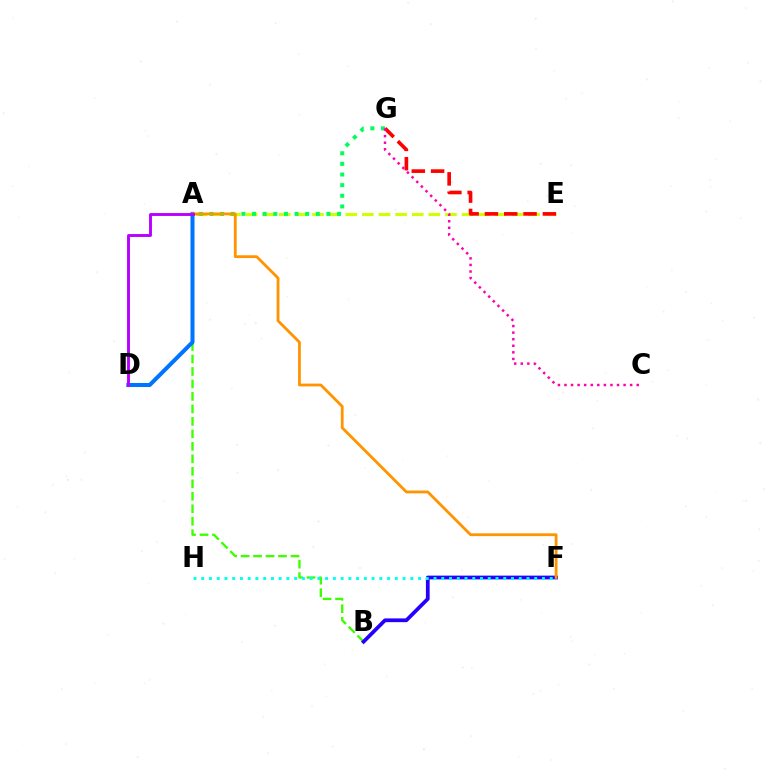{('A', 'B'): [{'color': '#3dff00', 'line_style': 'dashed', 'thickness': 1.7}], ('A', 'E'): [{'color': '#d1ff00', 'line_style': 'dashed', 'thickness': 2.26}], ('B', 'F'): [{'color': '#2500ff', 'line_style': 'solid', 'thickness': 2.7}], ('A', 'D'): [{'color': '#0074ff', 'line_style': 'solid', 'thickness': 2.9}, {'color': '#b900ff', 'line_style': 'solid', 'thickness': 2.09}], ('E', 'G'): [{'color': '#ff0000', 'line_style': 'dashed', 'thickness': 2.62}], ('A', 'G'): [{'color': '#00ff5c', 'line_style': 'dotted', 'thickness': 2.89}], ('A', 'F'): [{'color': '#ff9400', 'line_style': 'solid', 'thickness': 2.02}], ('F', 'H'): [{'color': '#00fff6', 'line_style': 'dotted', 'thickness': 2.1}], ('C', 'G'): [{'color': '#ff00ac', 'line_style': 'dotted', 'thickness': 1.78}]}